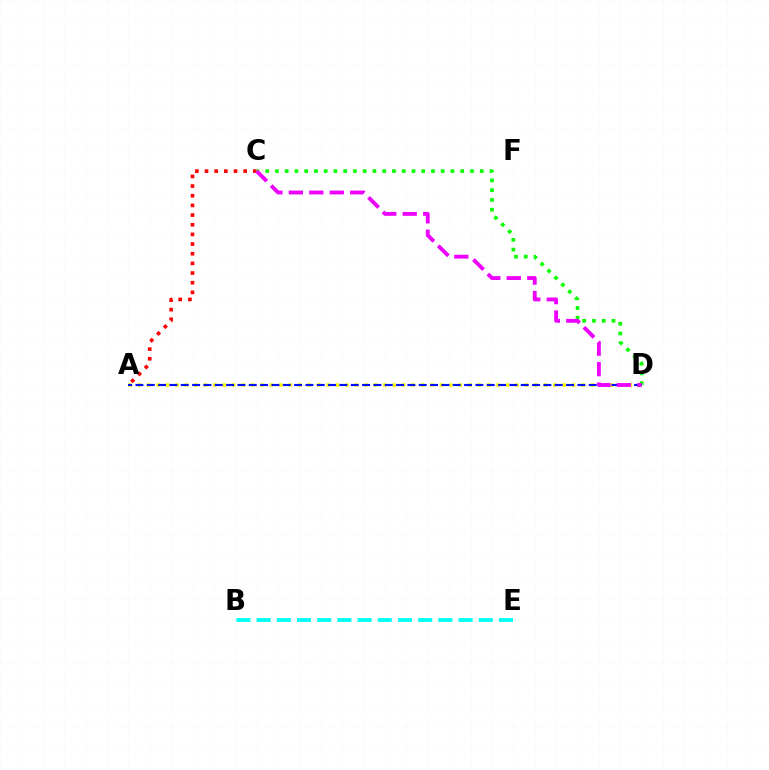{('A', 'C'): [{'color': '#ff0000', 'line_style': 'dotted', 'thickness': 2.63}], ('C', 'D'): [{'color': '#08ff00', 'line_style': 'dotted', 'thickness': 2.65}, {'color': '#ee00ff', 'line_style': 'dashed', 'thickness': 2.78}], ('A', 'D'): [{'color': '#fcf500', 'line_style': 'dotted', 'thickness': 2.57}, {'color': '#0010ff', 'line_style': 'dashed', 'thickness': 1.54}], ('B', 'E'): [{'color': '#00fff6', 'line_style': 'dashed', 'thickness': 2.74}]}